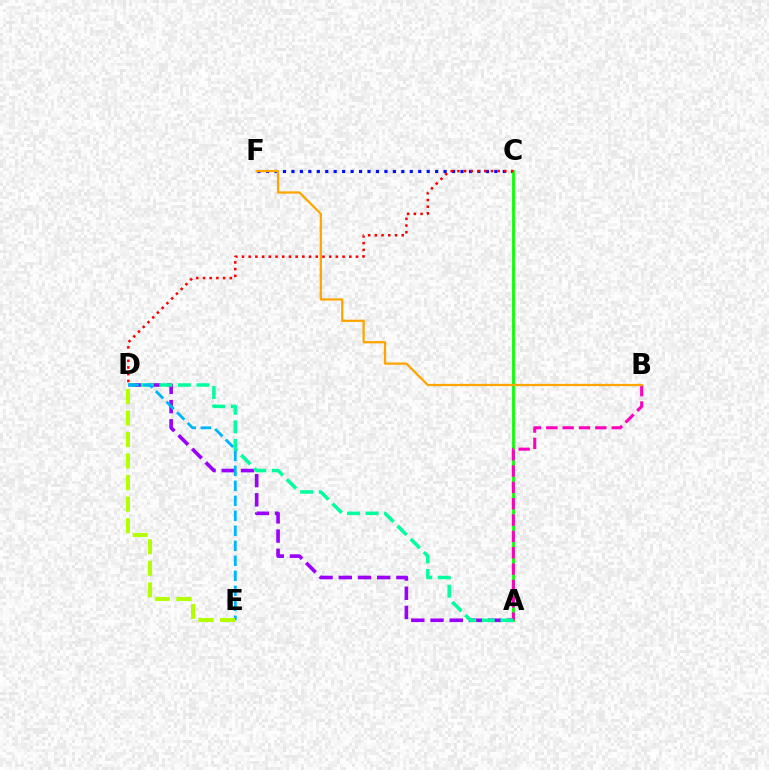{('A', 'D'): [{'color': '#9b00ff', 'line_style': 'dashed', 'thickness': 2.61}, {'color': '#00ff9d', 'line_style': 'dashed', 'thickness': 2.52}], ('C', 'F'): [{'color': '#0010ff', 'line_style': 'dotted', 'thickness': 2.3}], ('A', 'C'): [{'color': '#08ff00', 'line_style': 'solid', 'thickness': 1.98}], ('C', 'D'): [{'color': '#ff0000', 'line_style': 'dotted', 'thickness': 1.82}], ('A', 'B'): [{'color': '#ff00bd', 'line_style': 'dashed', 'thickness': 2.22}], ('D', 'E'): [{'color': '#00b5ff', 'line_style': 'dashed', 'thickness': 2.04}, {'color': '#b3ff00', 'line_style': 'dashed', 'thickness': 2.93}], ('B', 'F'): [{'color': '#ffa500', 'line_style': 'solid', 'thickness': 1.64}]}